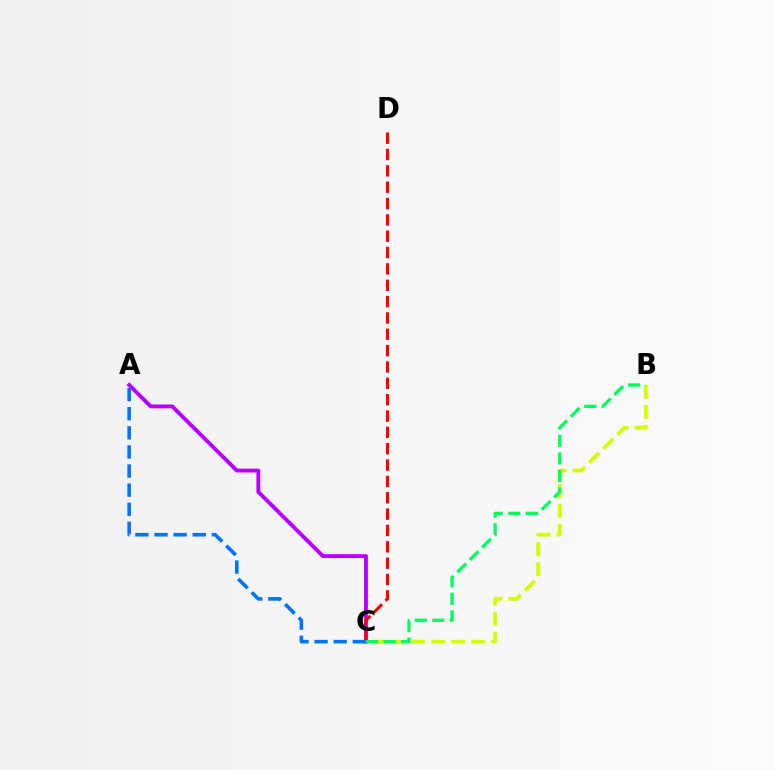{('A', 'C'): [{'color': '#b900ff', 'line_style': 'solid', 'thickness': 2.79}, {'color': '#0074ff', 'line_style': 'dashed', 'thickness': 2.6}], ('C', 'D'): [{'color': '#ff0000', 'line_style': 'dashed', 'thickness': 2.22}], ('B', 'C'): [{'color': '#d1ff00', 'line_style': 'dashed', 'thickness': 2.71}, {'color': '#00ff5c', 'line_style': 'dashed', 'thickness': 2.38}]}